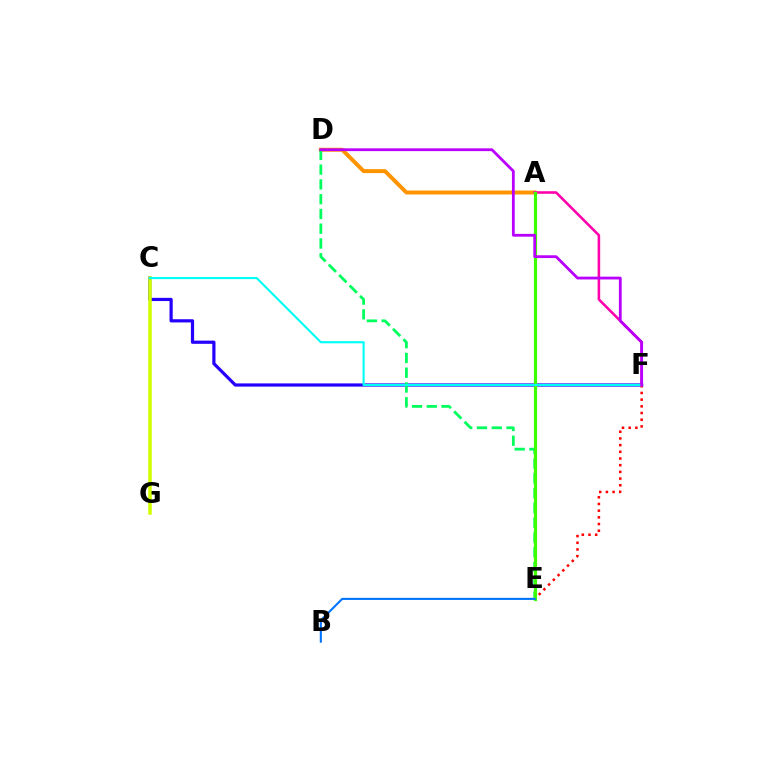{('C', 'F'): [{'color': '#2500ff', 'line_style': 'solid', 'thickness': 2.3}, {'color': '#00fff6', 'line_style': 'solid', 'thickness': 1.54}], ('A', 'D'): [{'color': '#ff9400', 'line_style': 'solid', 'thickness': 2.85}], ('E', 'F'): [{'color': '#ff0000', 'line_style': 'dotted', 'thickness': 1.82}], ('D', 'E'): [{'color': '#00ff5c', 'line_style': 'dashed', 'thickness': 2.01}], ('A', 'F'): [{'color': '#ff00ac', 'line_style': 'solid', 'thickness': 1.85}], ('C', 'G'): [{'color': '#d1ff00', 'line_style': 'solid', 'thickness': 2.55}], ('A', 'E'): [{'color': '#3dff00', 'line_style': 'solid', 'thickness': 2.29}], ('D', 'F'): [{'color': '#b900ff', 'line_style': 'solid', 'thickness': 2.01}], ('B', 'E'): [{'color': '#0074ff', 'line_style': 'solid', 'thickness': 1.51}]}